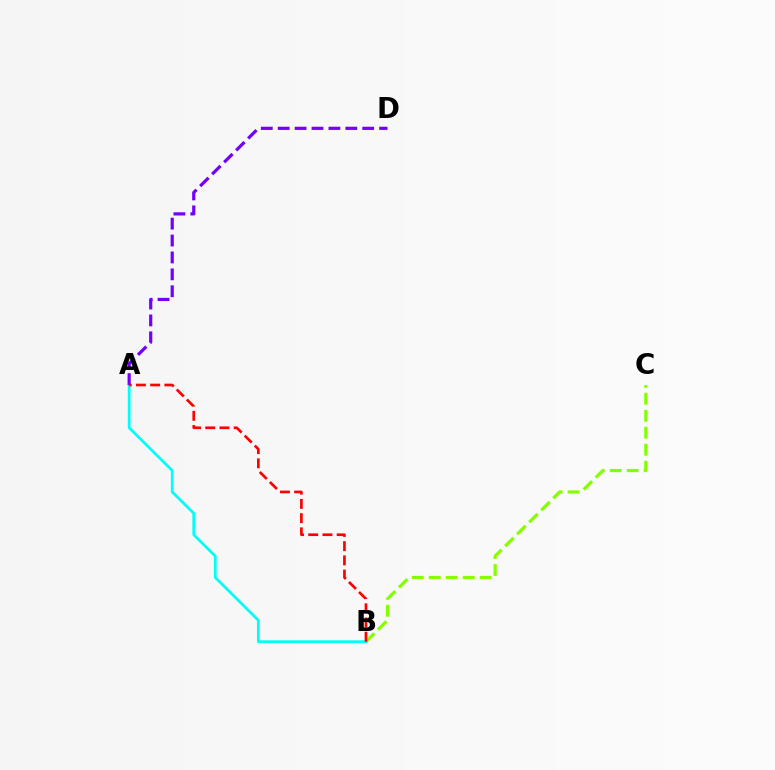{('B', 'C'): [{'color': '#84ff00', 'line_style': 'dashed', 'thickness': 2.31}], ('A', 'B'): [{'color': '#00fff6', 'line_style': 'solid', 'thickness': 1.97}, {'color': '#ff0000', 'line_style': 'dashed', 'thickness': 1.93}], ('A', 'D'): [{'color': '#7200ff', 'line_style': 'dashed', 'thickness': 2.3}]}